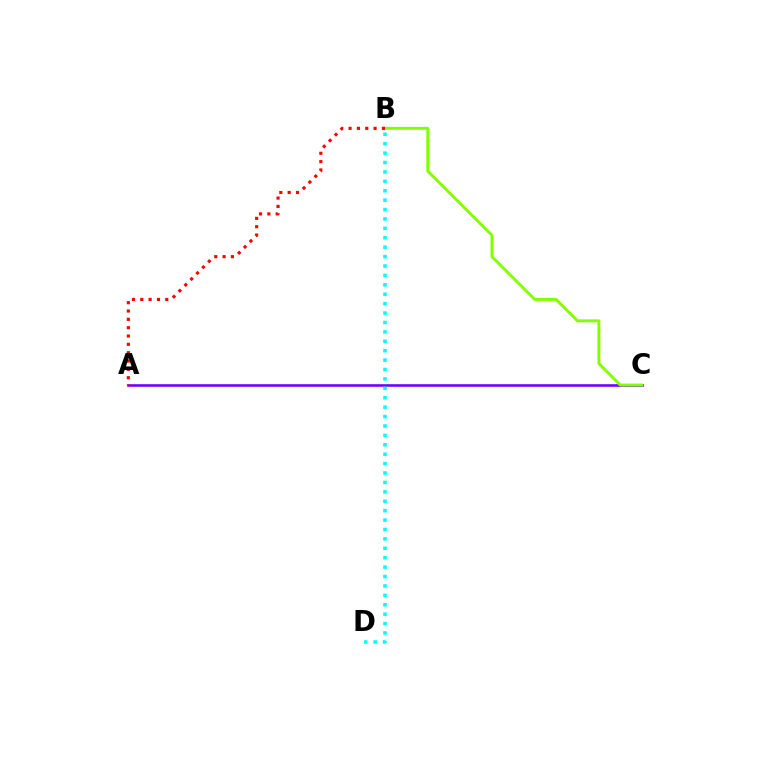{('A', 'C'): [{'color': '#7200ff', 'line_style': 'solid', 'thickness': 1.89}], ('B', 'C'): [{'color': '#84ff00', 'line_style': 'solid', 'thickness': 2.1}], ('B', 'D'): [{'color': '#00fff6', 'line_style': 'dotted', 'thickness': 2.56}], ('A', 'B'): [{'color': '#ff0000', 'line_style': 'dotted', 'thickness': 2.26}]}